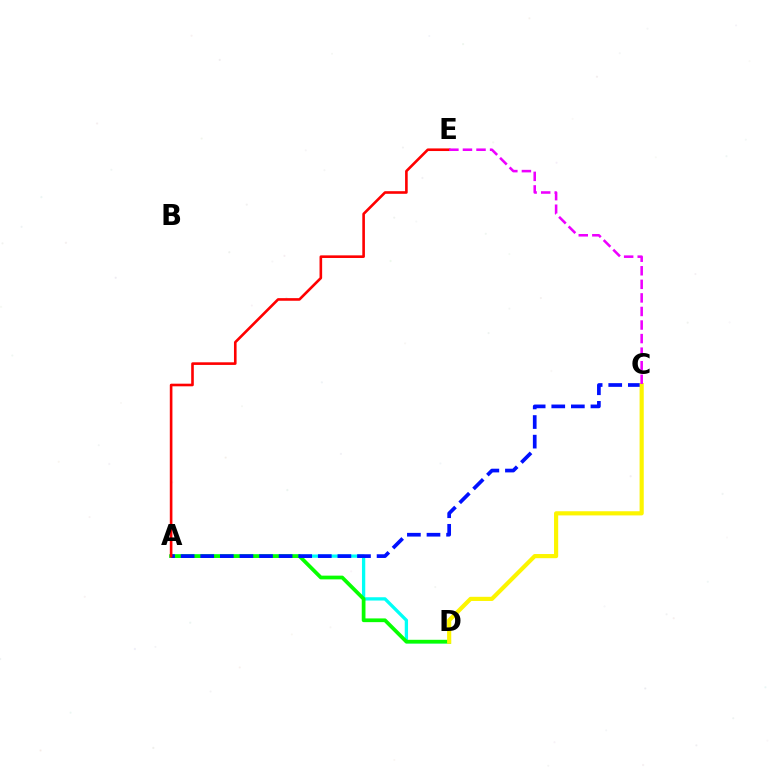{('A', 'D'): [{'color': '#00fff6', 'line_style': 'solid', 'thickness': 2.37}, {'color': '#08ff00', 'line_style': 'solid', 'thickness': 2.69}], ('A', 'C'): [{'color': '#0010ff', 'line_style': 'dashed', 'thickness': 2.66}], ('C', 'D'): [{'color': '#fcf500', 'line_style': 'solid', 'thickness': 2.99}], ('A', 'E'): [{'color': '#ff0000', 'line_style': 'solid', 'thickness': 1.89}], ('C', 'E'): [{'color': '#ee00ff', 'line_style': 'dashed', 'thickness': 1.84}]}